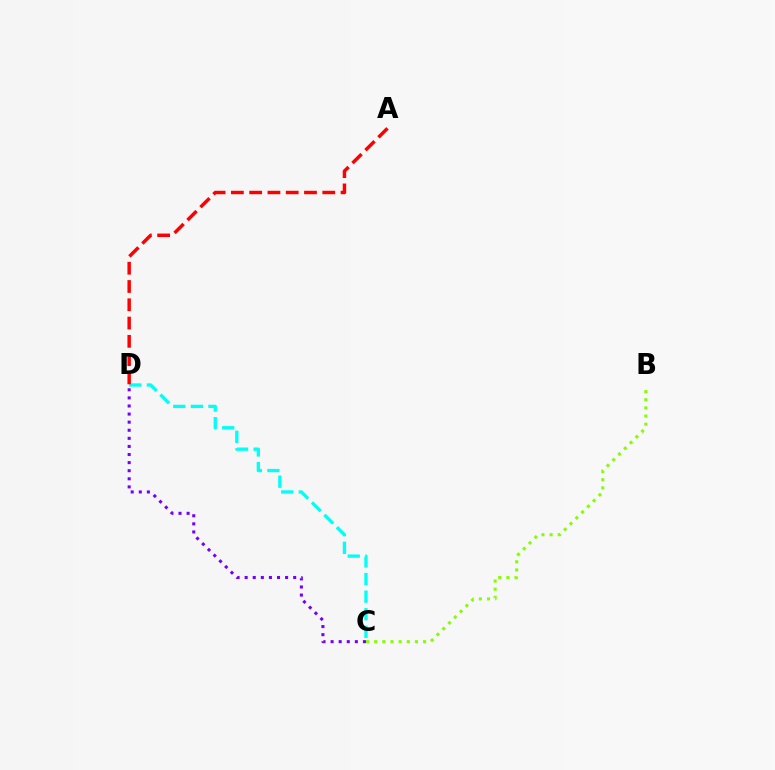{('C', 'D'): [{'color': '#00fff6', 'line_style': 'dashed', 'thickness': 2.39}, {'color': '#7200ff', 'line_style': 'dotted', 'thickness': 2.2}], ('A', 'D'): [{'color': '#ff0000', 'line_style': 'dashed', 'thickness': 2.48}], ('B', 'C'): [{'color': '#84ff00', 'line_style': 'dotted', 'thickness': 2.22}]}